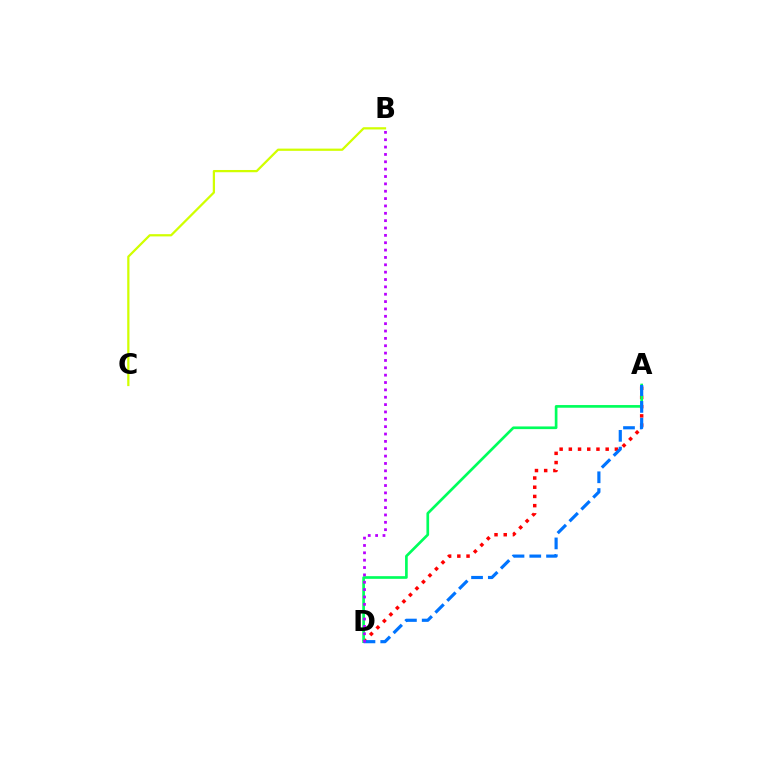{('A', 'D'): [{'color': '#ff0000', 'line_style': 'dotted', 'thickness': 2.5}, {'color': '#00ff5c', 'line_style': 'solid', 'thickness': 1.93}, {'color': '#0074ff', 'line_style': 'dashed', 'thickness': 2.28}], ('B', 'D'): [{'color': '#b900ff', 'line_style': 'dotted', 'thickness': 2.0}], ('B', 'C'): [{'color': '#d1ff00', 'line_style': 'solid', 'thickness': 1.62}]}